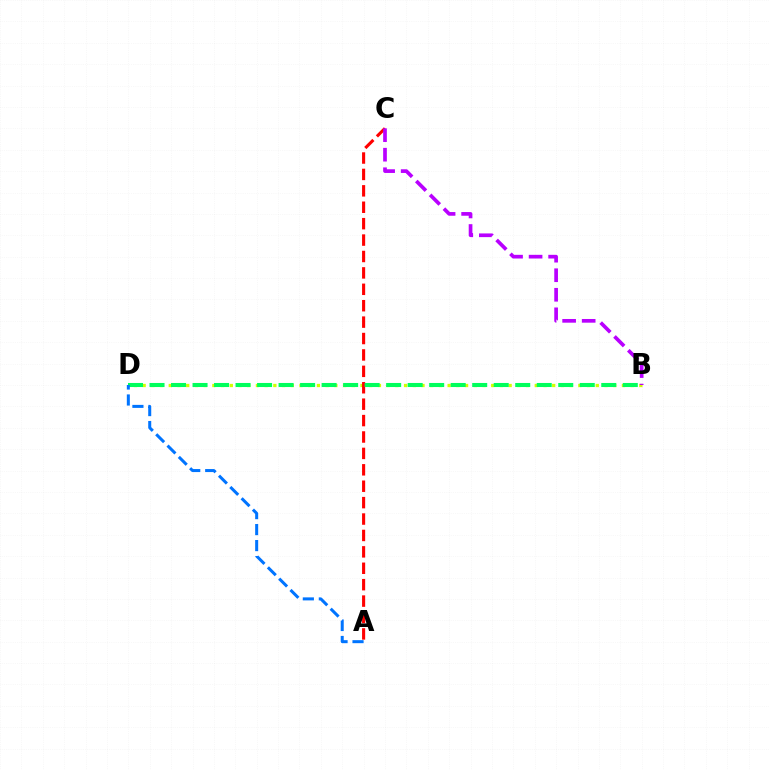{('B', 'D'): [{'color': '#d1ff00', 'line_style': 'dotted', 'thickness': 2.37}, {'color': '#00ff5c', 'line_style': 'dashed', 'thickness': 2.92}], ('A', 'C'): [{'color': '#ff0000', 'line_style': 'dashed', 'thickness': 2.23}], ('B', 'C'): [{'color': '#b900ff', 'line_style': 'dashed', 'thickness': 2.65}], ('A', 'D'): [{'color': '#0074ff', 'line_style': 'dashed', 'thickness': 2.17}]}